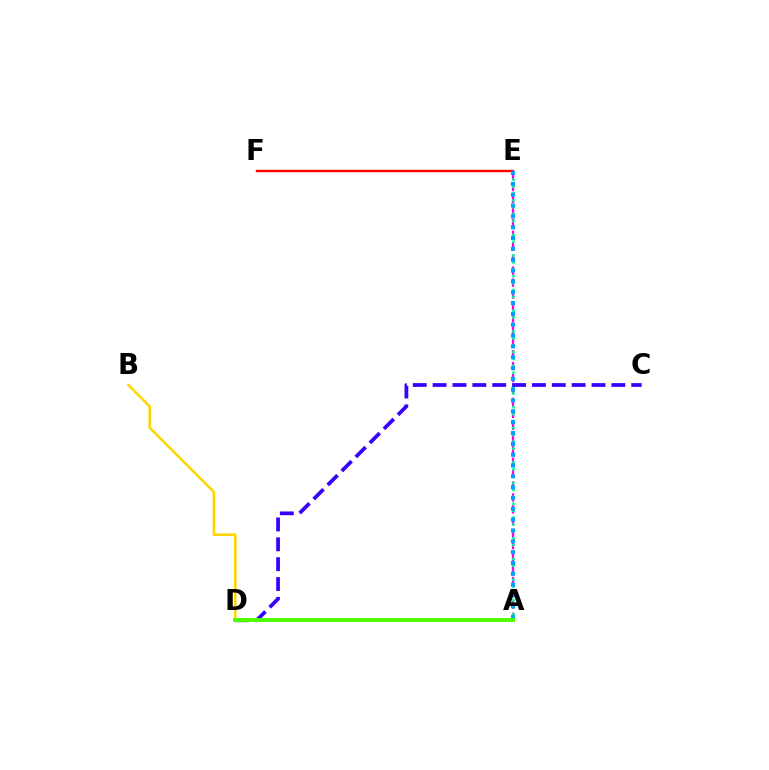{('A', 'E'): [{'color': '#ff00ed', 'line_style': 'dashed', 'thickness': 1.62}, {'color': '#00ff86', 'line_style': 'dotted', 'thickness': 1.87}, {'color': '#009eff', 'line_style': 'dotted', 'thickness': 2.94}], ('B', 'D'): [{'color': '#ffd500', 'line_style': 'solid', 'thickness': 1.83}], ('C', 'D'): [{'color': '#3700ff', 'line_style': 'dashed', 'thickness': 2.7}], ('E', 'F'): [{'color': '#ff0000', 'line_style': 'solid', 'thickness': 1.7}], ('A', 'D'): [{'color': '#4fff00', 'line_style': 'solid', 'thickness': 2.85}]}